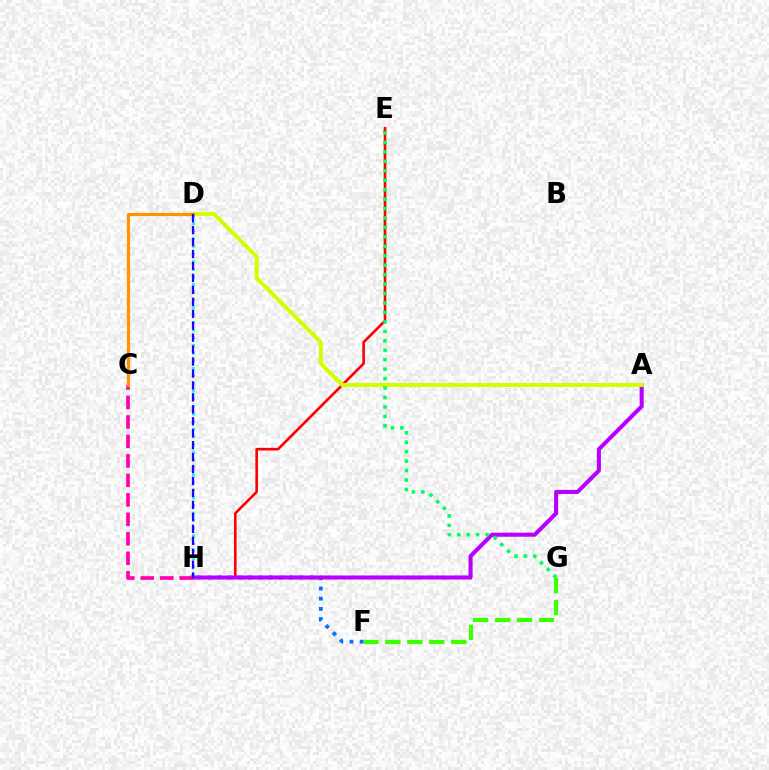{('F', 'G'): [{'color': '#3dff00', 'line_style': 'dashed', 'thickness': 2.98}], ('E', 'H'): [{'color': '#ff0000', 'line_style': 'solid', 'thickness': 1.88}], ('F', 'H'): [{'color': '#0074ff', 'line_style': 'dotted', 'thickness': 2.77}], ('A', 'H'): [{'color': '#b900ff', 'line_style': 'solid', 'thickness': 2.93}], ('C', 'H'): [{'color': '#ff00ac', 'line_style': 'dashed', 'thickness': 2.65}], ('D', 'H'): [{'color': '#00fff6', 'line_style': 'dotted', 'thickness': 2.07}, {'color': '#2500ff', 'line_style': 'dashed', 'thickness': 1.62}], ('A', 'D'): [{'color': '#d1ff00', 'line_style': 'solid', 'thickness': 2.88}], ('E', 'G'): [{'color': '#00ff5c', 'line_style': 'dotted', 'thickness': 2.57}], ('C', 'D'): [{'color': '#ff9400', 'line_style': 'solid', 'thickness': 2.29}]}